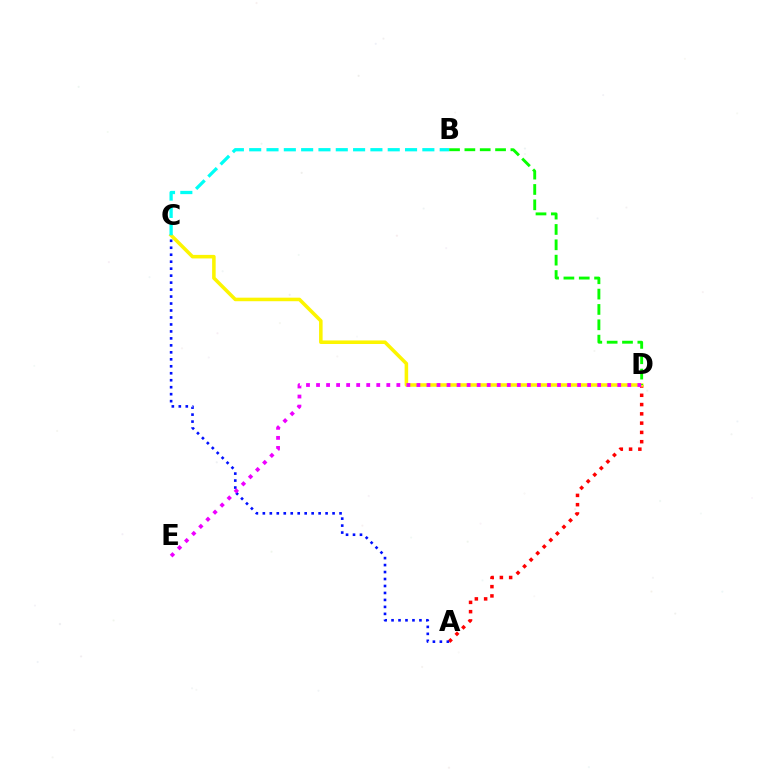{('A', 'D'): [{'color': '#ff0000', 'line_style': 'dotted', 'thickness': 2.52}], ('C', 'D'): [{'color': '#fcf500', 'line_style': 'solid', 'thickness': 2.55}], ('A', 'C'): [{'color': '#0010ff', 'line_style': 'dotted', 'thickness': 1.89}], ('B', 'C'): [{'color': '#00fff6', 'line_style': 'dashed', 'thickness': 2.35}], ('B', 'D'): [{'color': '#08ff00', 'line_style': 'dashed', 'thickness': 2.08}], ('D', 'E'): [{'color': '#ee00ff', 'line_style': 'dotted', 'thickness': 2.73}]}